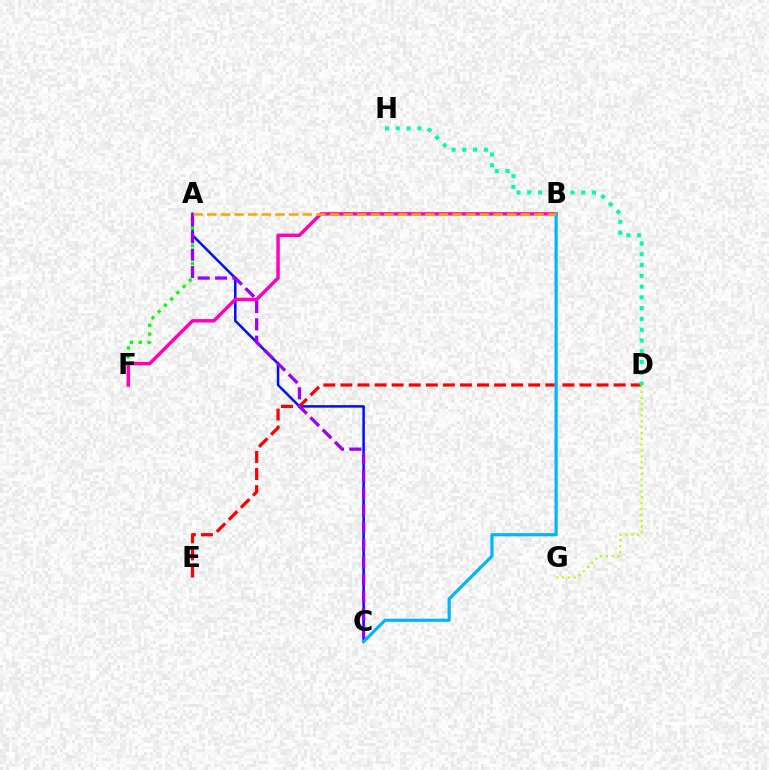{('A', 'C'): [{'color': '#0010ff', 'line_style': 'solid', 'thickness': 1.82}, {'color': '#9b00ff', 'line_style': 'dashed', 'thickness': 2.36}], ('D', 'E'): [{'color': '#ff0000', 'line_style': 'dashed', 'thickness': 2.32}], ('A', 'F'): [{'color': '#08ff00', 'line_style': 'dotted', 'thickness': 2.4}], ('B', 'F'): [{'color': '#ff00bd', 'line_style': 'solid', 'thickness': 2.49}], ('D', 'H'): [{'color': '#00ff9d', 'line_style': 'dotted', 'thickness': 2.93}], ('D', 'G'): [{'color': '#b3ff00', 'line_style': 'dotted', 'thickness': 1.59}], ('B', 'C'): [{'color': '#00b5ff', 'line_style': 'solid', 'thickness': 2.29}], ('A', 'B'): [{'color': '#ffa500', 'line_style': 'dashed', 'thickness': 1.85}]}